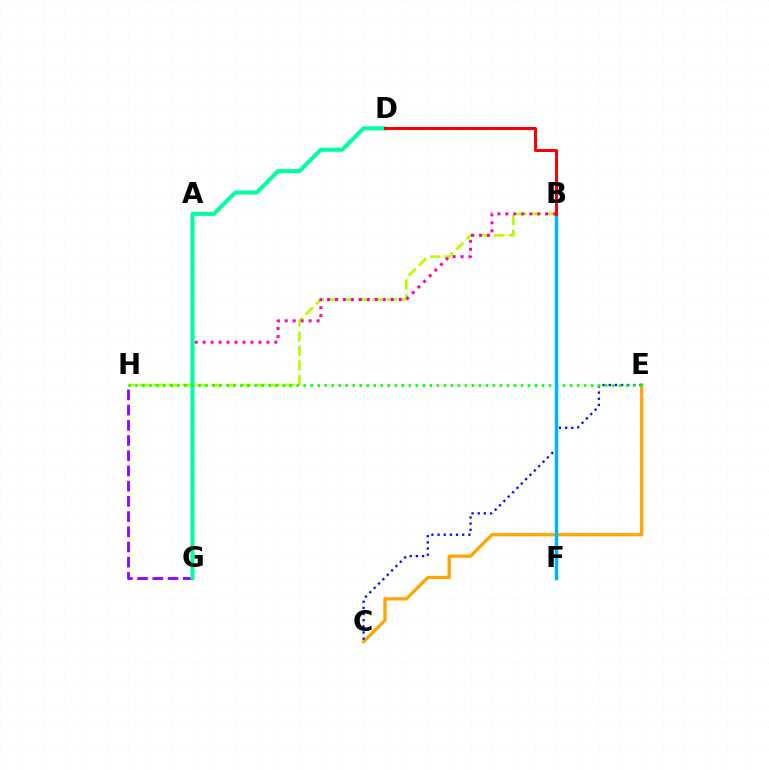{('C', 'E'): [{'color': '#ffa500', 'line_style': 'solid', 'thickness': 2.36}, {'color': '#0010ff', 'line_style': 'dotted', 'thickness': 1.67}], ('B', 'H'): [{'color': '#b3ff00', 'line_style': 'dashed', 'thickness': 1.99}], ('G', 'H'): [{'color': '#9b00ff', 'line_style': 'dashed', 'thickness': 2.07}], ('B', 'G'): [{'color': '#ff00bd', 'line_style': 'dotted', 'thickness': 2.16}], ('D', 'G'): [{'color': '#00ff9d', 'line_style': 'solid', 'thickness': 2.92}], ('E', 'H'): [{'color': '#08ff00', 'line_style': 'dotted', 'thickness': 1.9}], ('B', 'F'): [{'color': '#00b5ff', 'line_style': 'solid', 'thickness': 2.5}], ('B', 'D'): [{'color': '#ff0000', 'line_style': 'solid', 'thickness': 2.16}]}